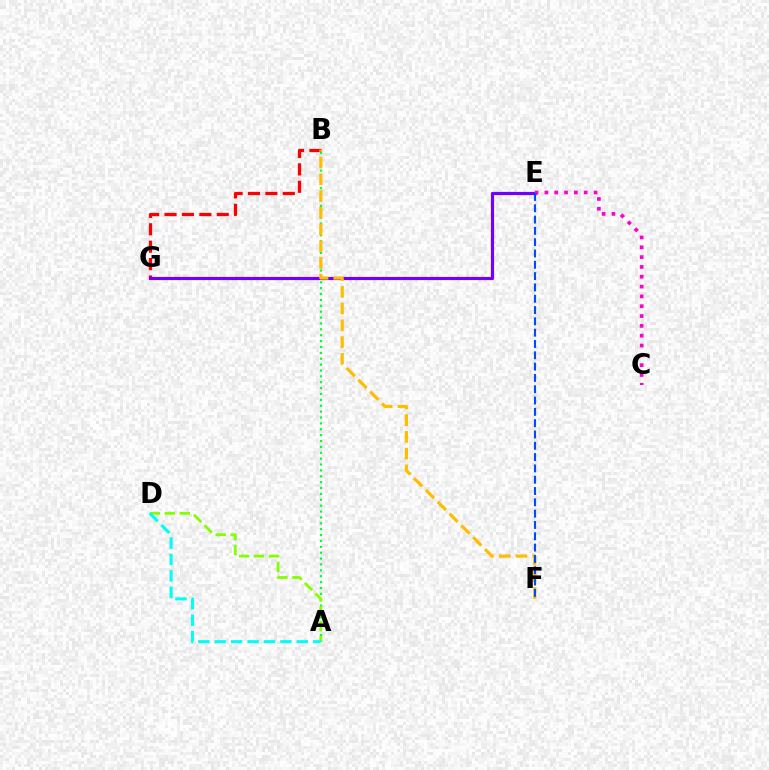{('B', 'G'): [{'color': '#ff0000', 'line_style': 'dashed', 'thickness': 2.36}], ('A', 'B'): [{'color': '#00ff39', 'line_style': 'dotted', 'thickness': 1.6}], ('E', 'G'): [{'color': '#7200ff', 'line_style': 'solid', 'thickness': 2.29}], ('C', 'E'): [{'color': '#ff00cf', 'line_style': 'dotted', 'thickness': 2.67}], ('A', 'D'): [{'color': '#84ff00', 'line_style': 'dashed', 'thickness': 2.03}, {'color': '#00fff6', 'line_style': 'dashed', 'thickness': 2.23}], ('B', 'F'): [{'color': '#ffbd00', 'line_style': 'dashed', 'thickness': 2.27}], ('E', 'F'): [{'color': '#004bff', 'line_style': 'dashed', 'thickness': 1.54}]}